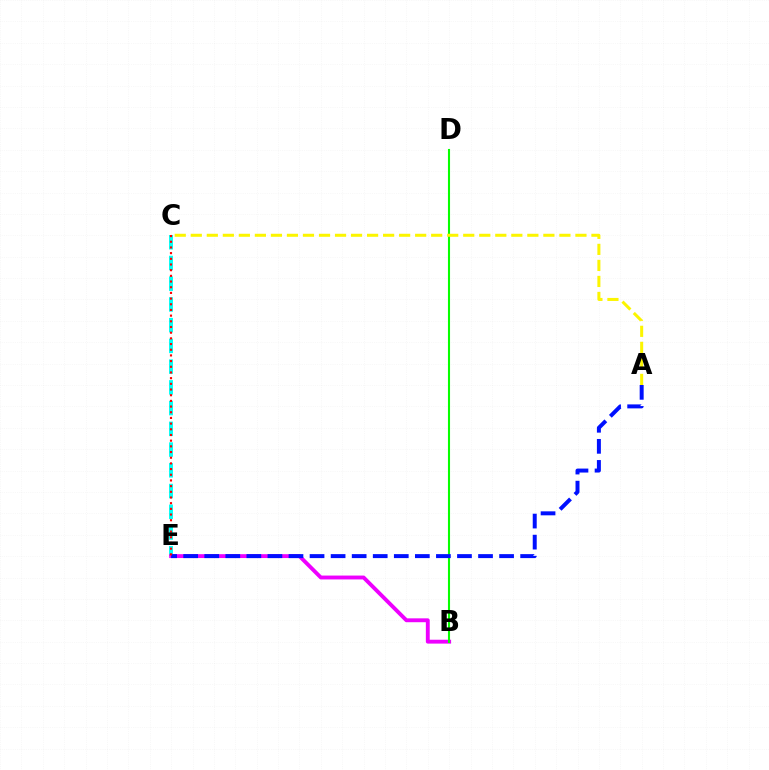{('C', 'E'): [{'color': '#00fff6', 'line_style': 'dashed', 'thickness': 2.82}, {'color': '#ff0000', 'line_style': 'dotted', 'thickness': 1.54}], ('B', 'E'): [{'color': '#ee00ff', 'line_style': 'solid', 'thickness': 2.79}], ('B', 'D'): [{'color': '#08ff00', 'line_style': 'solid', 'thickness': 1.51}], ('A', 'E'): [{'color': '#0010ff', 'line_style': 'dashed', 'thickness': 2.86}], ('A', 'C'): [{'color': '#fcf500', 'line_style': 'dashed', 'thickness': 2.18}]}